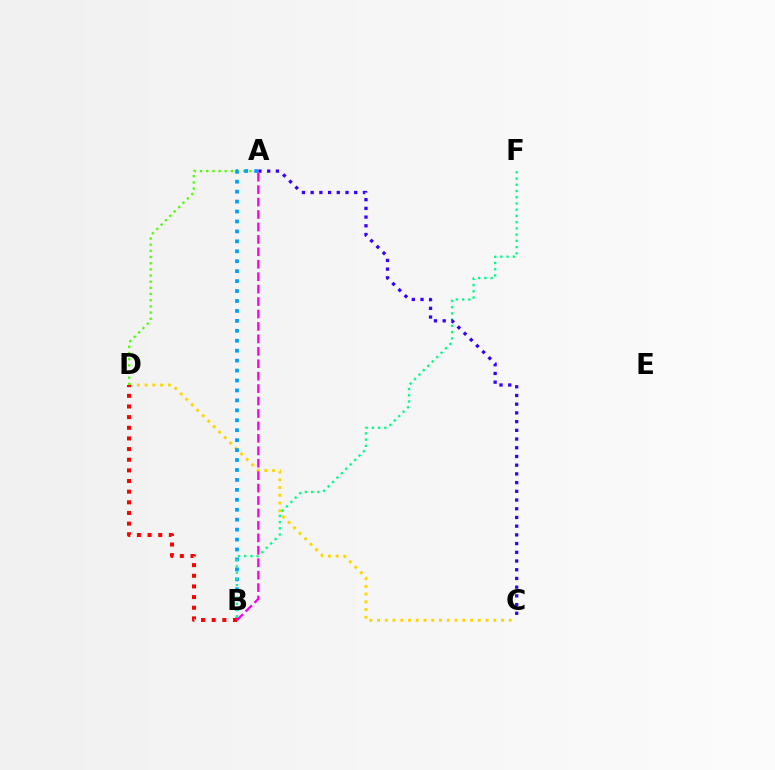{('C', 'D'): [{'color': '#ffd500', 'line_style': 'dotted', 'thickness': 2.11}], ('A', 'D'): [{'color': '#4fff00', 'line_style': 'dotted', 'thickness': 1.68}], ('A', 'B'): [{'color': '#009eff', 'line_style': 'dotted', 'thickness': 2.7}, {'color': '#ff00ed', 'line_style': 'dashed', 'thickness': 1.69}], ('B', 'F'): [{'color': '#00ff86', 'line_style': 'dotted', 'thickness': 1.69}], ('A', 'C'): [{'color': '#3700ff', 'line_style': 'dotted', 'thickness': 2.37}], ('B', 'D'): [{'color': '#ff0000', 'line_style': 'dotted', 'thickness': 2.89}]}